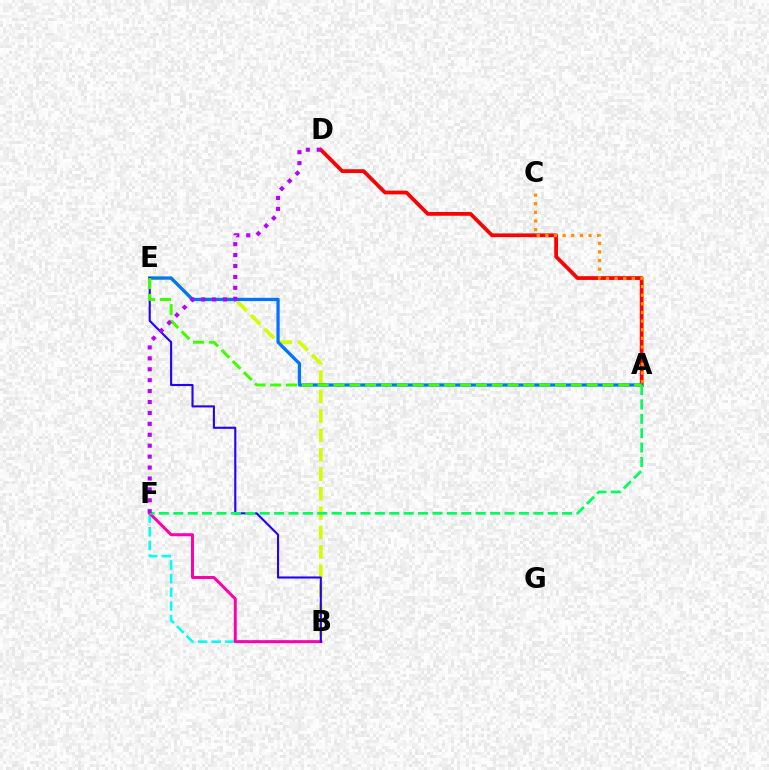{('A', 'D'): [{'color': '#ff0000', 'line_style': 'solid', 'thickness': 2.7}], ('B', 'F'): [{'color': '#00fff6', 'line_style': 'dashed', 'thickness': 1.86}, {'color': '#ff00ac', 'line_style': 'solid', 'thickness': 2.14}], ('B', 'E'): [{'color': '#d1ff00', 'line_style': 'dashed', 'thickness': 2.64}, {'color': '#2500ff', 'line_style': 'solid', 'thickness': 1.52}], ('A', 'E'): [{'color': '#0074ff', 'line_style': 'solid', 'thickness': 2.35}, {'color': '#3dff00', 'line_style': 'dashed', 'thickness': 2.15}], ('A', 'C'): [{'color': '#ff9400', 'line_style': 'dotted', 'thickness': 2.34}], ('A', 'F'): [{'color': '#00ff5c', 'line_style': 'dashed', 'thickness': 1.96}], ('D', 'F'): [{'color': '#b900ff', 'line_style': 'dotted', 'thickness': 2.97}]}